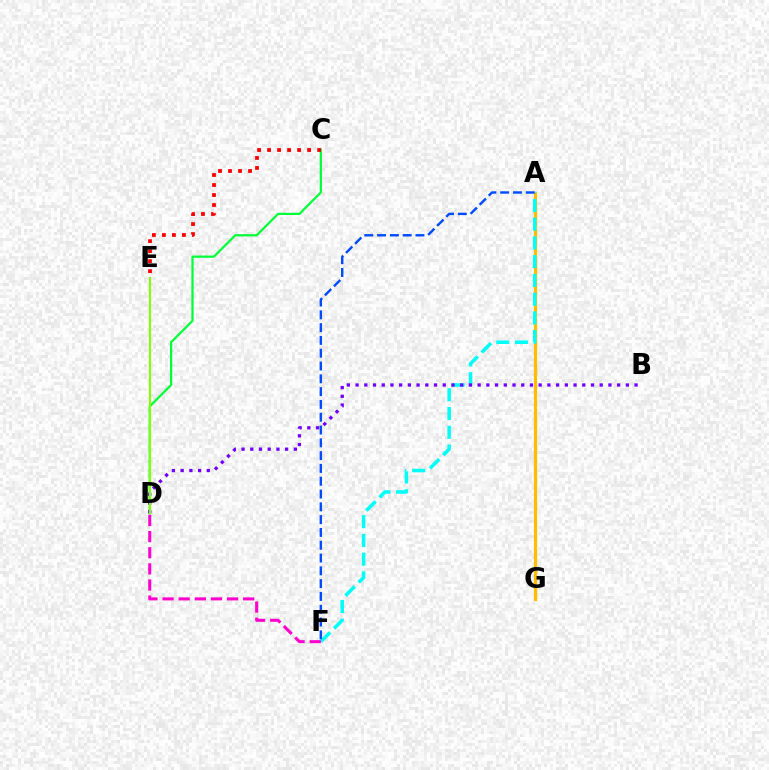{('A', 'G'): [{'color': '#ffbd00', 'line_style': 'solid', 'thickness': 2.34}], ('C', 'D'): [{'color': '#00ff39', 'line_style': 'solid', 'thickness': 1.62}], ('A', 'F'): [{'color': '#00fff6', 'line_style': 'dashed', 'thickness': 2.55}, {'color': '#004bff', 'line_style': 'dashed', 'thickness': 1.74}], ('B', 'D'): [{'color': '#7200ff', 'line_style': 'dotted', 'thickness': 2.37}], ('C', 'E'): [{'color': '#ff0000', 'line_style': 'dotted', 'thickness': 2.72}], ('D', 'F'): [{'color': '#ff00cf', 'line_style': 'dashed', 'thickness': 2.19}], ('D', 'E'): [{'color': '#84ff00', 'line_style': 'solid', 'thickness': 1.52}]}